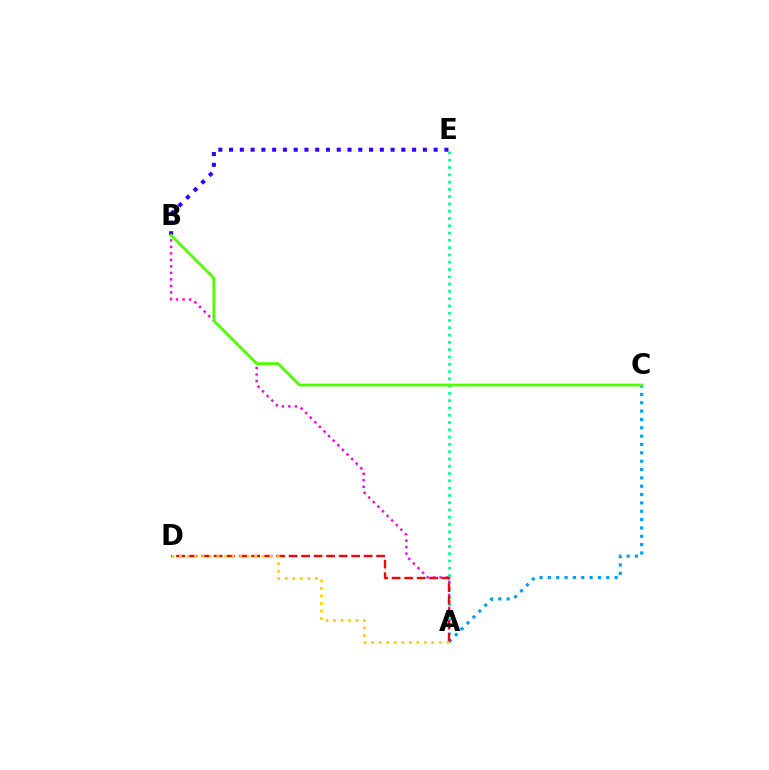{('A', 'E'): [{'color': '#00ff86', 'line_style': 'dotted', 'thickness': 1.98}], ('B', 'E'): [{'color': '#3700ff', 'line_style': 'dotted', 'thickness': 2.93}], ('A', 'C'): [{'color': '#009eff', 'line_style': 'dotted', 'thickness': 2.27}], ('A', 'B'): [{'color': '#ff00ed', 'line_style': 'dotted', 'thickness': 1.77}], ('B', 'C'): [{'color': '#4fff00', 'line_style': 'solid', 'thickness': 2.0}], ('A', 'D'): [{'color': '#ff0000', 'line_style': 'dashed', 'thickness': 1.7}, {'color': '#ffd500', 'line_style': 'dotted', 'thickness': 2.04}]}